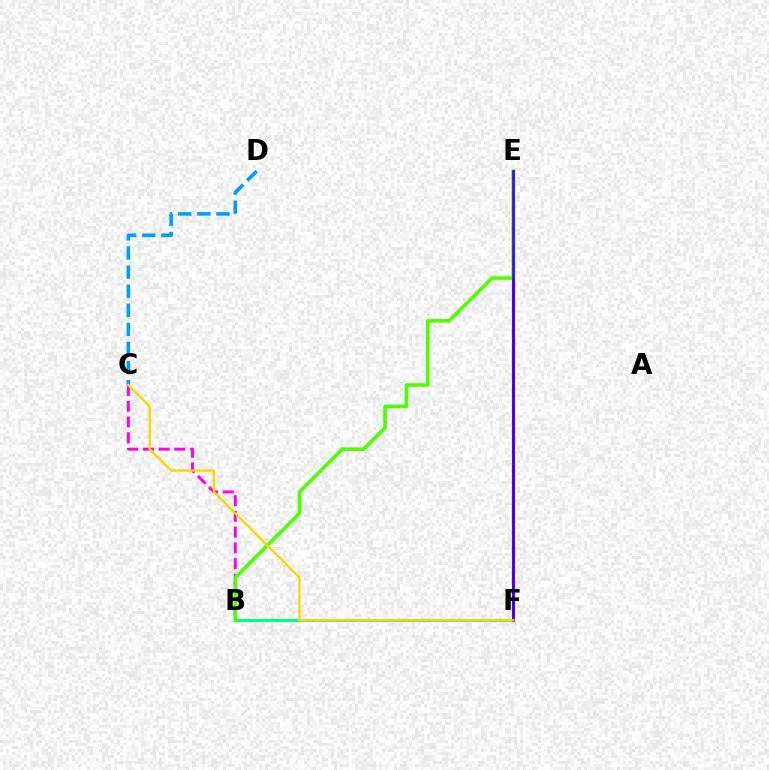{('B', 'F'): [{'color': '#00ff86', 'line_style': 'solid', 'thickness': 2.18}], ('E', 'F'): [{'color': '#ff0000', 'line_style': 'solid', 'thickness': 2.28}, {'color': '#3700ff', 'line_style': 'solid', 'thickness': 1.87}], ('B', 'C'): [{'color': '#ff00ed', 'line_style': 'dashed', 'thickness': 2.14}], ('B', 'E'): [{'color': '#4fff00', 'line_style': 'solid', 'thickness': 2.58}], ('C', 'D'): [{'color': '#009eff', 'line_style': 'dashed', 'thickness': 2.6}], ('C', 'F'): [{'color': '#ffd500', 'line_style': 'solid', 'thickness': 1.69}]}